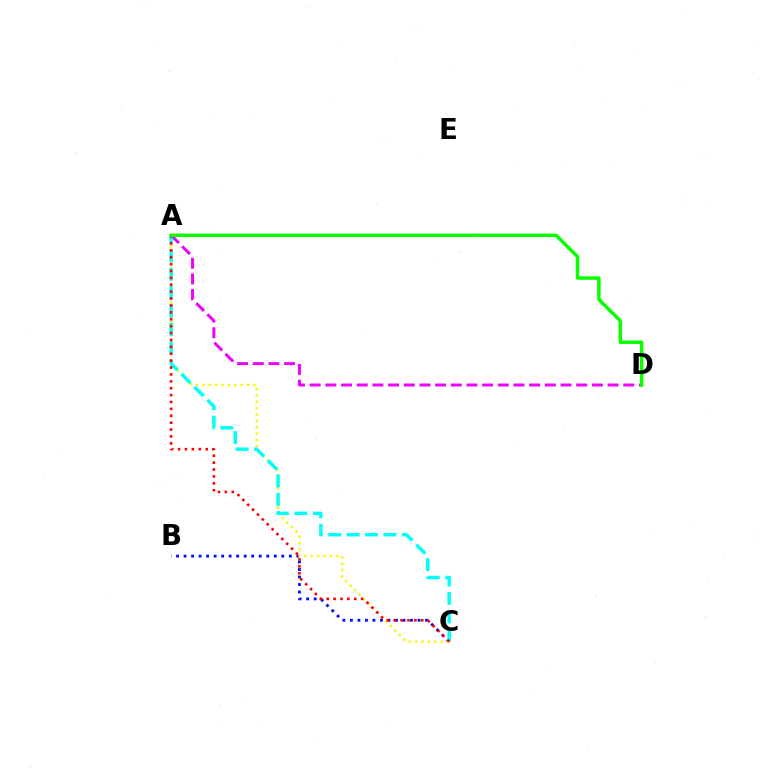{('B', 'C'): [{'color': '#0010ff', 'line_style': 'dotted', 'thickness': 2.04}], ('A', 'C'): [{'color': '#fcf500', 'line_style': 'dotted', 'thickness': 1.73}, {'color': '#00fff6', 'line_style': 'dashed', 'thickness': 2.5}, {'color': '#ff0000', 'line_style': 'dotted', 'thickness': 1.87}], ('A', 'D'): [{'color': '#ee00ff', 'line_style': 'dashed', 'thickness': 2.13}, {'color': '#08ff00', 'line_style': 'solid', 'thickness': 2.49}]}